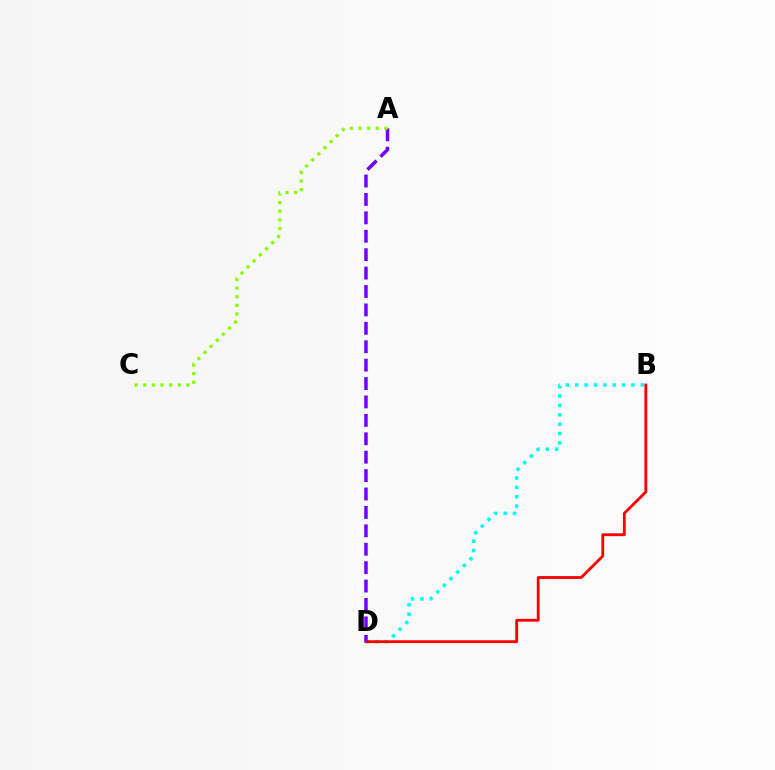{('B', 'D'): [{'color': '#00fff6', 'line_style': 'dotted', 'thickness': 2.55}, {'color': '#ff0000', 'line_style': 'solid', 'thickness': 2.03}], ('A', 'D'): [{'color': '#7200ff', 'line_style': 'dashed', 'thickness': 2.5}], ('A', 'C'): [{'color': '#84ff00', 'line_style': 'dotted', 'thickness': 2.34}]}